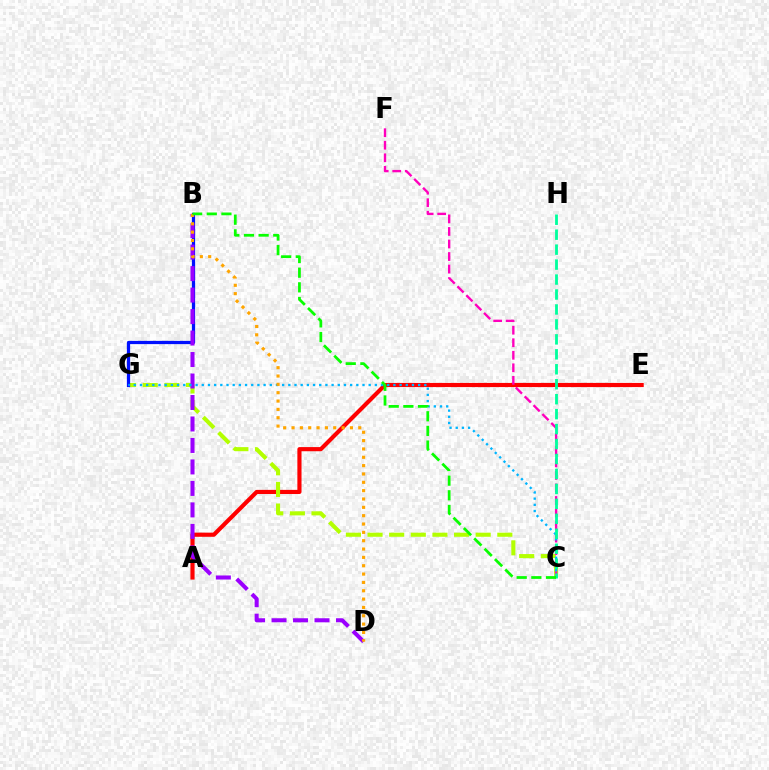{('A', 'E'): [{'color': '#ff0000', 'line_style': 'solid', 'thickness': 2.98}], ('C', 'G'): [{'color': '#b3ff00', 'line_style': 'dashed', 'thickness': 2.94}, {'color': '#00b5ff', 'line_style': 'dotted', 'thickness': 1.68}], ('B', 'G'): [{'color': '#0010ff', 'line_style': 'solid', 'thickness': 2.33}], ('B', 'D'): [{'color': '#9b00ff', 'line_style': 'dashed', 'thickness': 2.92}, {'color': '#ffa500', 'line_style': 'dotted', 'thickness': 2.27}], ('C', 'F'): [{'color': '#ff00bd', 'line_style': 'dashed', 'thickness': 1.7}], ('C', 'H'): [{'color': '#00ff9d', 'line_style': 'dashed', 'thickness': 2.03}], ('B', 'C'): [{'color': '#08ff00', 'line_style': 'dashed', 'thickness': 1.99}]}